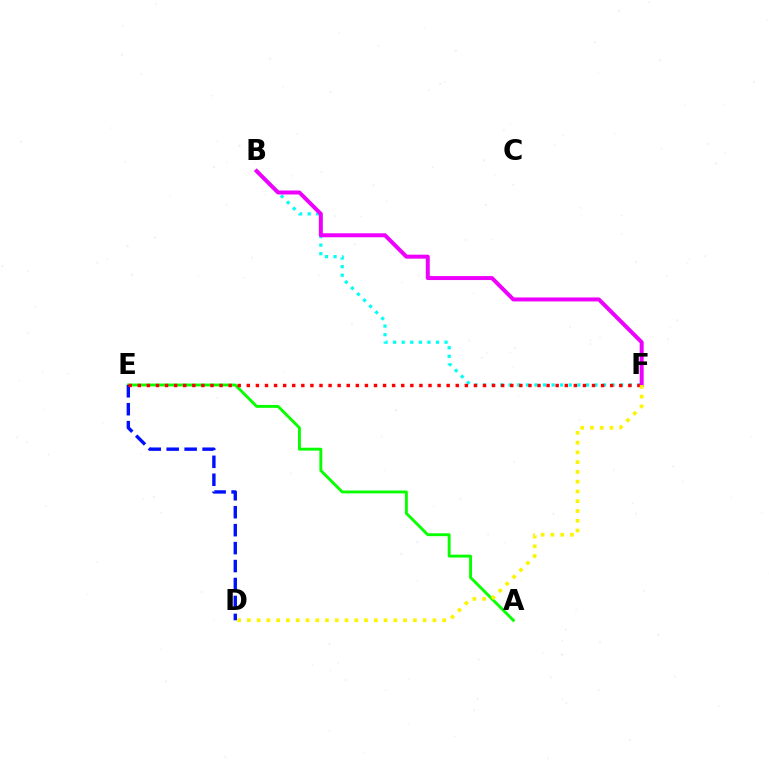{('B', 'F'): [{'color': '#00fff6', 'line_style': 'dotted', 'thickness': 2.33}, {'color': '#ee00ff', 'line_style': 'solid', 'thickness': 2.86}], ('A', 'E'): [{'color': '#08ff00', 'line_style': 'solid', 'thickness': 2.08}], ('D', 'E'): [{'color': '#0010ff', 'line_style': 'dashed', 'thickness': 2.44}], ('E', 'F'): [{'color': '#ff0000', 'line_style': 'dotted', 'thickness': 2.47}], ('D', 'F'): [{'color': '#fcf500', 'line_style': 'dotted', 'thickness': 2.65}]}